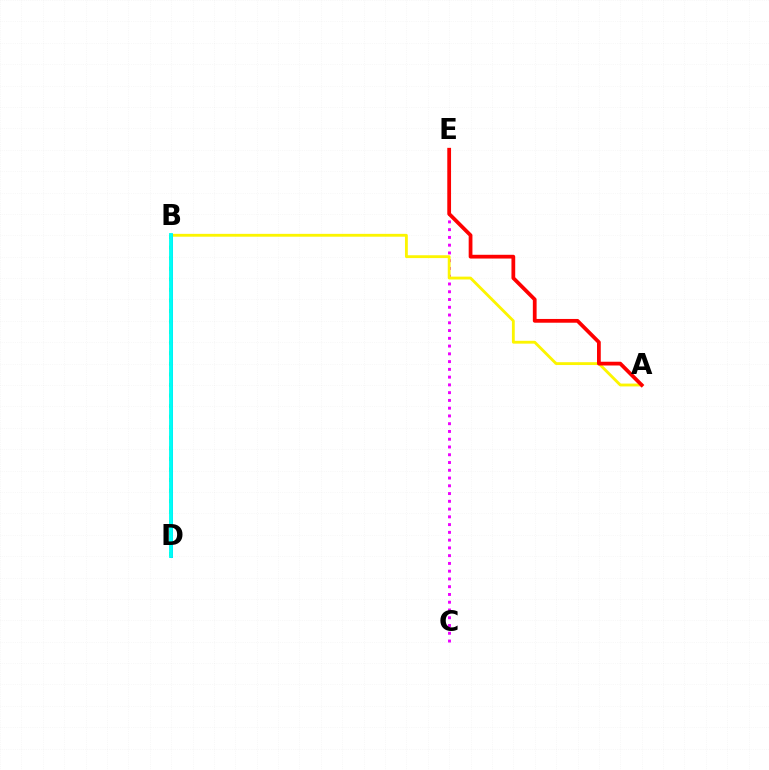{('C', 'E'): [{'color': '#ee00ff', 'line_style': 'dotted', 'thickness': 2.11}], ('B', 'D'): [{'color': '#08ff00', 'line_style': 'dotted', 'thickness': 2.87}, {'color': '#0010ff', 'line_style': 'solid', 'thickness': 2.09}, {'color': '#00fff6', 'line_style': 'solid', 'thickness': 2.79}], ('A', 'B'): [{'color': '#fcf500', 'line_style': 'solid', 'thickness': 2.05}], ('A', 'E'): [{'color': '#ff0000', 'line_style': 'solid', 'thickness': 2.71}]}